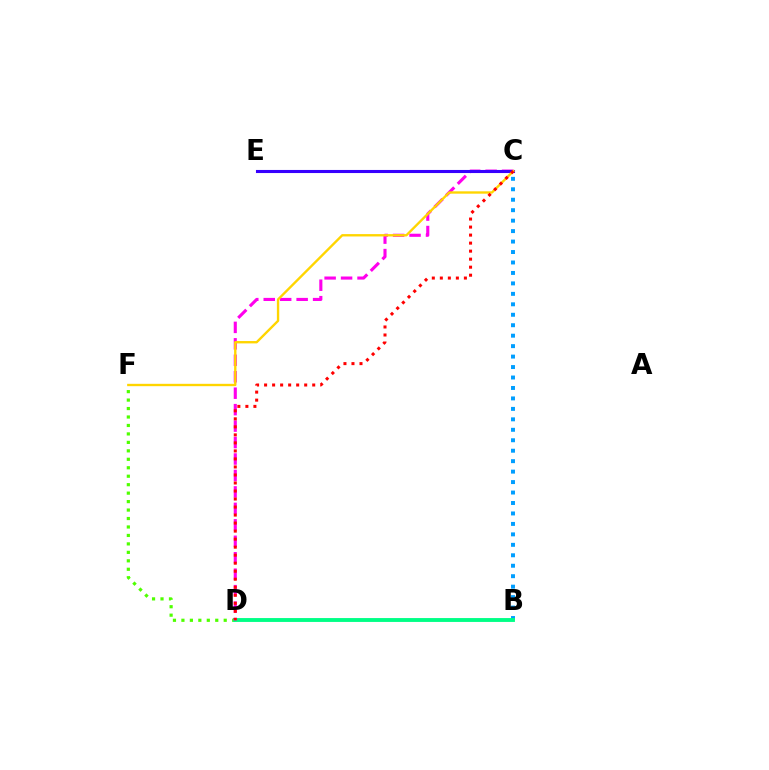{('B', 'C'): [{'color': '#009eff', 'line_style': 'dotted', 'thickness': 2.84}], ('D', 'F'): [{'color': '#4fff00', 'line_style': 'dotted', 'thickness': 2.3}], ('B', 'D'): [{'color': '#00ff86', 'line_style': 'solid', 'thickness': 2.79}], ('C', 'D'): [{'color': '#ff00ed', 'line_style': 'dashed', 'thickness': 2.24}, {'color': '#ff0000', 'line_style': 'dotted', 'thickness': 2.18}], ('C', 'E'): [{'color': '#3700ff', 'line_style': 'solid', 'thickness': 2.22}], ('C', 'F'): [{'color': '#ffd500', 'line_style': 'solid', 'thickness': 1.7}]}